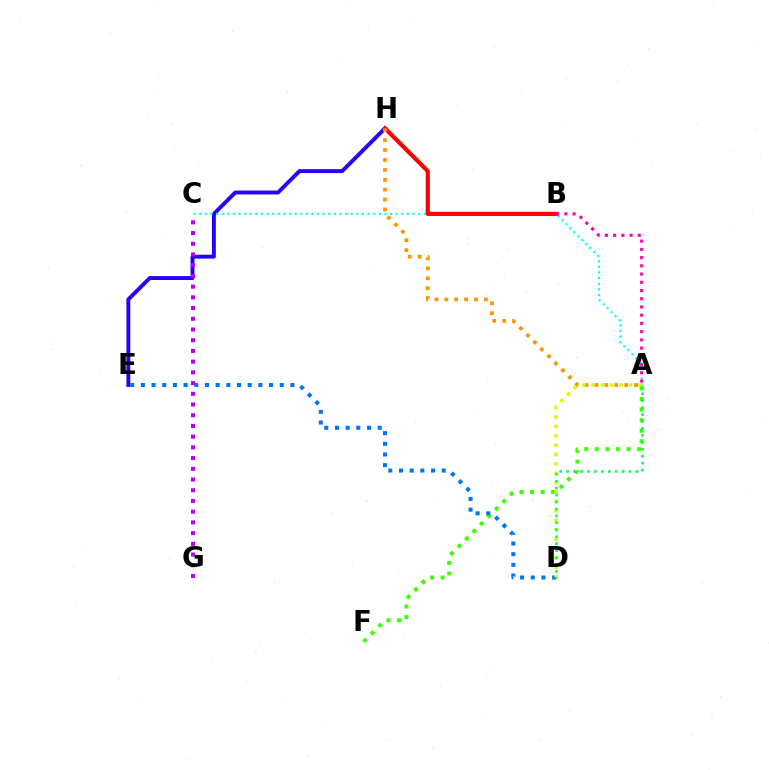{('E', 'H'): [{'color': '#2500ff', 'line_style': 'solid', 'thickness': 2.81}], ('A', 'C'): [{'color': '#00fff6', 'line_style': 'dotted', 'thickness': 1.53}], ('A', 'F'): [{'color': '#3dff00', 'line_style': 'dotted', 'thickness': 2.87}], ('D', 'E'): [{'color': '#0074ff', 'line_style': 'dotted', 'thickness': 2.9}], ('B', 'H'): [{'color': '#ff0000', 'line_style': 'solid', 'thickness': 2.99}], ('A', 'B'): [{'color': '#ff00ac', 'line_style': 'dotted', 'thickness': 2.24}], ('A', 'H'): [{'color': '#ff9400', 'line_style': 'dotted', 'thickness': 2.69}], ('A', 'D'): [{'color': '#d1ff00', 'line_style': 'dotted', 'thickness': 2.55}, {'color': '#00ff5c', 'line_style': 'dotted', 'thickness': 1.89}], ('C', 'G'): [{'color': '#b900ff', 'line_style': 'dotted', 'thickness': 2.91}]}